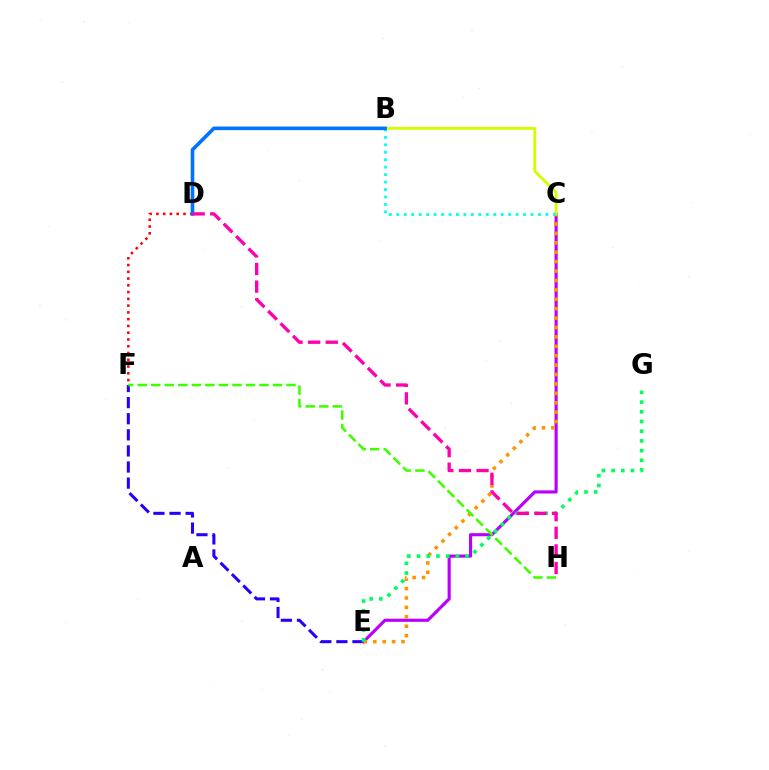{('E', 'F'): [{'color': '#2500ff', 'line_style': 'dashed', 'thickness': 2.19}], ('D', 'F'): [{'color': '#ff0000', 'line_style': 'dotted', 'thickness': 1.84}], ('C', 'E'): [{'color': '#b900ff', 'line_style': 'solid', 'thickness': 2.26}, {'color': '#ff9400', 'line_style': 'dotted', 'thickness': 2.56}], ('B', 'C'): [{'color': '#d1ff00', 'line_style': 'solid', 'thickness': 2.05}, {'color': '#00fff6', 'line_style': 'dotted', 'thickness': 2.03}], ('E', 'G'): [{'color': '#00ff5c', 'line_style': 'dotted', 'thickness': 2.64}], ('F', 'H'): [{'color': '#3dff00', 'line_style': 'dashed', 'thickness': 1.84}], ('B', 'D'): [{'color': '#0074ff', 'line_style': 'solid', 'thickness': 2.6}], ('D', 'H'): [{'color': '#ff00ac', 'line_style': 'dashed', 'thickness': 2.39}]}